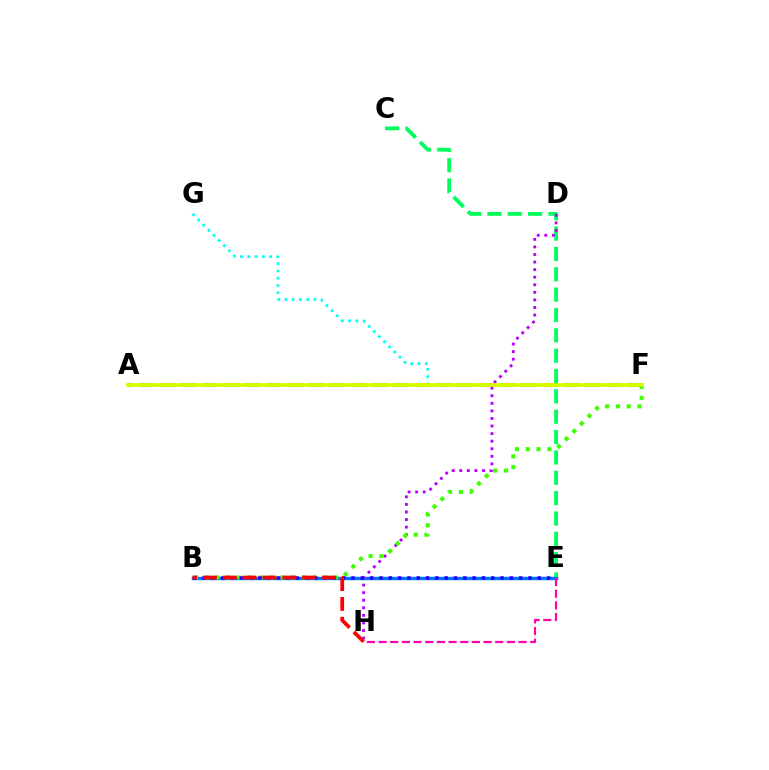{('C', 'E'): [{'color': '#00ff5c', 'line_style': 'dashed', 'thickness': 2.76}], ('B', 'E'): [{'color': '#0074ff', 'line_style': 'solid', 'thickness': 2.45}, {'color': '#2500ff', 'line_style': 'dotted', 'thickness': 2.53}], ('F', 'G'): [{'color': '#00fff6', 'line_style': 'dotted', 'thickness': 1.97}], ('A', 'F'): [{'color': '#ff9400', 'line_style': 'dashed', 'thickness': 2.88}, {'color': '#d1ff00', 'line_style': 'solid', 'thickness': 2.62}], ('D', 'H'): [{'color': '#b900ff', 'line_style': 'dotted', 'thickness': 2.06}], ('B', 'F'): [{'color': '#3dff00', 'line_style': 'dotted', 'thickness': 2.93}], ('E', 'H'): [{'color': '#ff00ac', 'line_style': 'dashed', 'thickness': 1.58}], ('B', 'H'): [{'color': '#ff0000', 'line_style': 'dashed', 'thickness': 2.69}]}